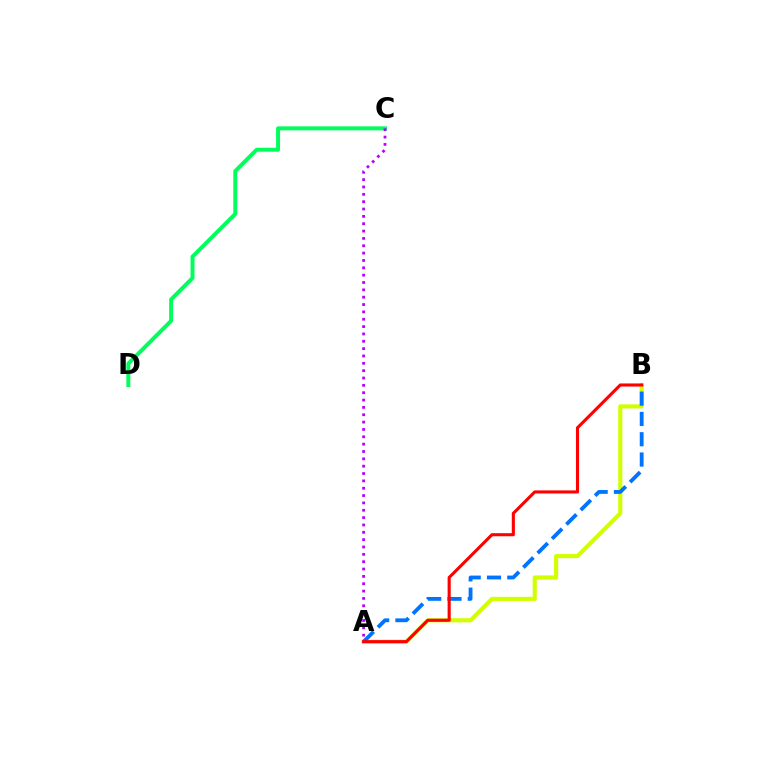{('C', 'D'): [{'color': '#00ff5c', 'line_style': 'solid', 'thickness': 2.86}], ('A', 'B'): [{'color': '#d1ff00', 'line_style': 'solid', 'thickness': 2.97}, {'color': '#0074ff', 'line_style': 'dashed', 'thickness': 2.76}, {'color': '#ff0000', 'line_style': 'solid', 'thickness': 2.23}], ('A', 'C'): [{'color': '#b900ff', 'line_style': 'dotted', 'thickness': 2.0}]}